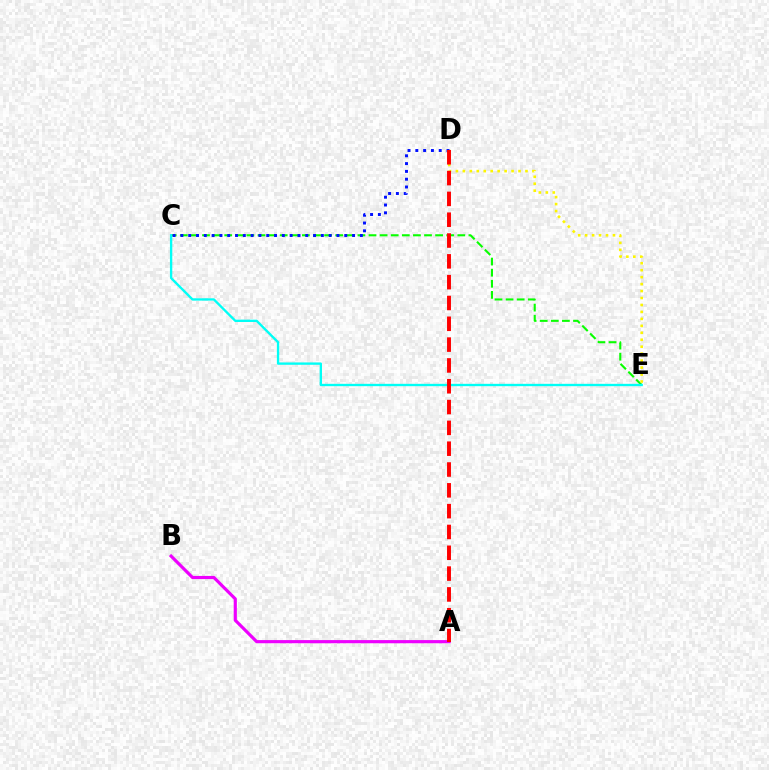{('C', 'E'): [{'color': '#08ff00', 'line_style': 'dashed', 'thickness': 1.51}, {'color': '#00fff6', 'line_style': 'solid', 'thickness': 1.69}], ('A', 'B'): [{'color': '#ee00ff', 'line_style': 'solid', 'thickness': 2.28}], ('D', 'E'): [{'color': '#fcf500', 'line_style': 'dotted', 'thickness': 1.89}], ('C', 'D'): [{'color': '#0010ff', 'line_style': 'dotted', 'thickness': 2.12}], ('A', 'D'): [{'color': '#ff0000', 'line_style': 'dashed', 'thickness': 2.83}]}